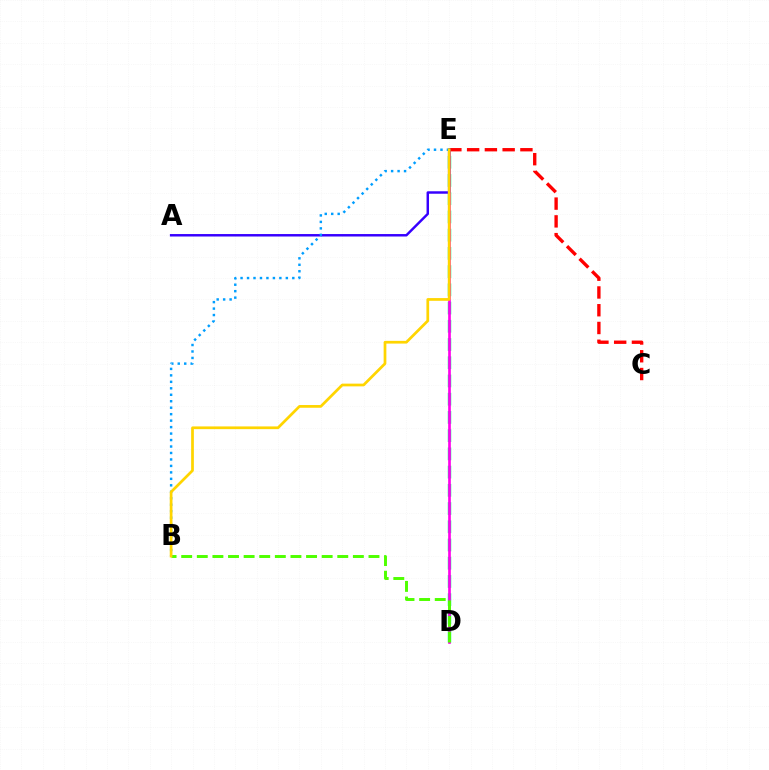{('D', 'E'): [{'color': '#00ff86', 'line_style': 'dashed', 'thickness': 2.48}, {'color': '#ff00ed', 'line_style': 'solid', 'thickness': 1.92}], ('C', 'E'): [{'color': '#ff0000', 'line_style': 'dashed', 'thickness': 2.41}], ('A', 'E'): [{'color': '#3700ff', 'line_style': 'solid', 'thickness': 1.77}], ('B', 'D'): [{'color': '#4fff00', 'line_style': 'dashed', 'thickness': 2.12}], ('B', 'E'): [{'color': '#009eff', 'line_style': 'dotted', 'thickness': 1.76}, {'color': '#ffd500', 'line_style': 'solid', 'thickness': 1.96}]}